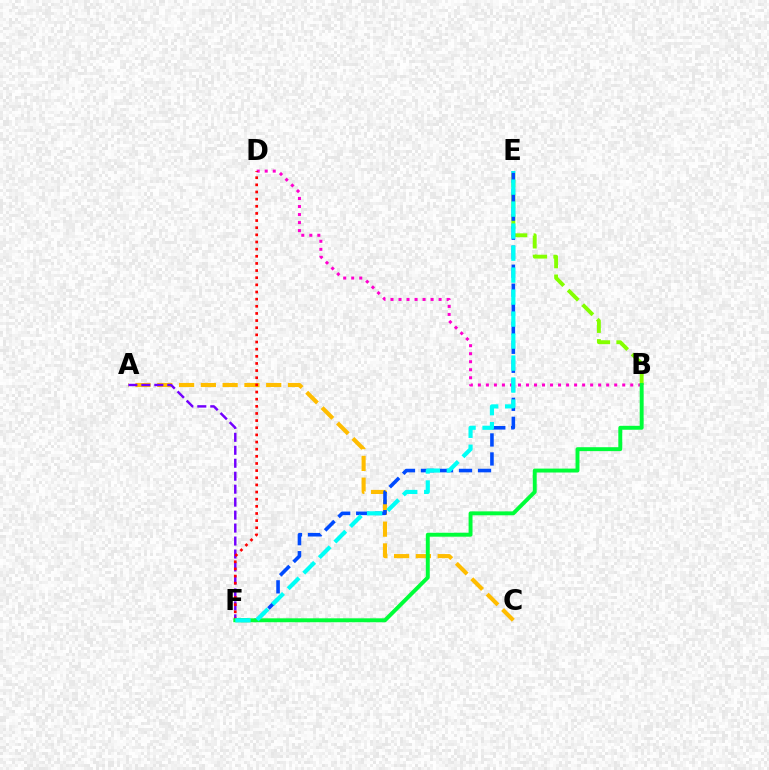{('B', 'E'): [{'color': '#84ff00', 'line_style': 'dashed', 'thickness': 2.8}], ('A', 'C'): [{'color': '#ffbd00', 'line_style': 'dashed', 'thickness': 2.96}], ('E', 'F'): [{'color': '#004bff', 'line_style': 'dashed', 'thickness': 2.58}, {'color': '#00fff6', 'line_style': 'dashed', 'thickness': 2.99}], ('B', 'D'): [{'color': '#ff00cf', 'line_style': 'dotted', 'thickness': 2.18}], ('A', 'F'): [{'color': '#7200ff', 'line_style': 'dashed', 'thickness': 1.76}], ('D', 'F'): [{'color': '#ff0000', 'line_style': 'dotted', 'thickness': 1.94}], ('B', 'F'): [{'color': '#00ff39', 'line_style': 'solid', 'thickness': 2.82}]}